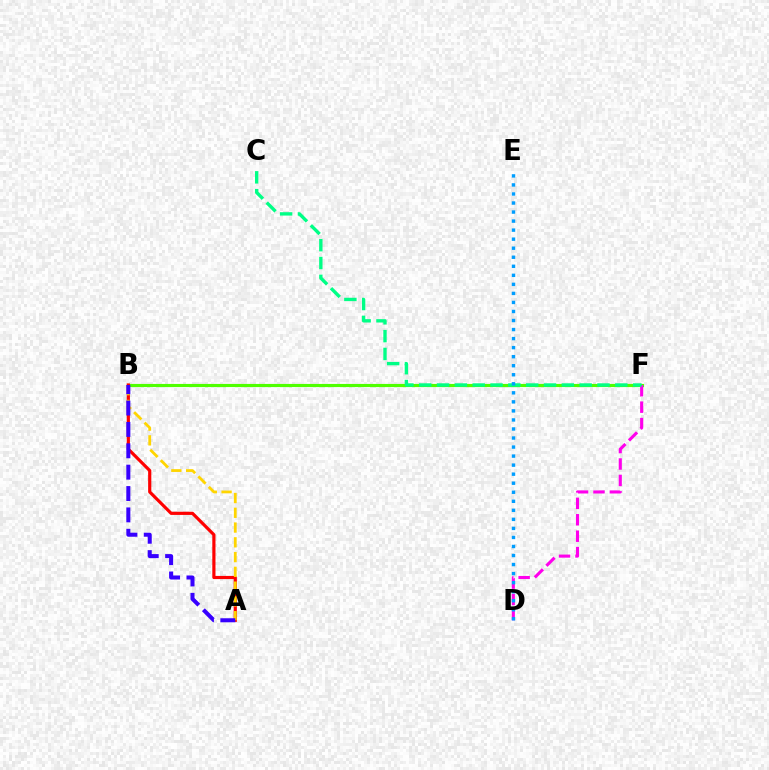{('B', 'F'): [{'color': '#4fff00', 'line_style': 'solid', 'thickness': 2.26}], ('D', 'F'): [{'color': '#ff00ed', 'line_style': 'dashed', 'thickness': 2.23}], ('A', 'B'): [{'color': '#ff0000', 'line_style': 'solid', 'thickness': 2.29}, {'color': '#ffd500', 'line_style': 'dashed', 'thickness': 2.01}, {'color': '#3700ff', 'line_style': 'dashed', 'thickness': 2.9}], ('C', 'F'): [{'color': '#00ff86', 'line_style': 'dashed', 'thickness': 2.42}], ('D', 'E'): [{'color': '#009eff', 'line_style': 'dotted', 'thickness': 2.46}]}